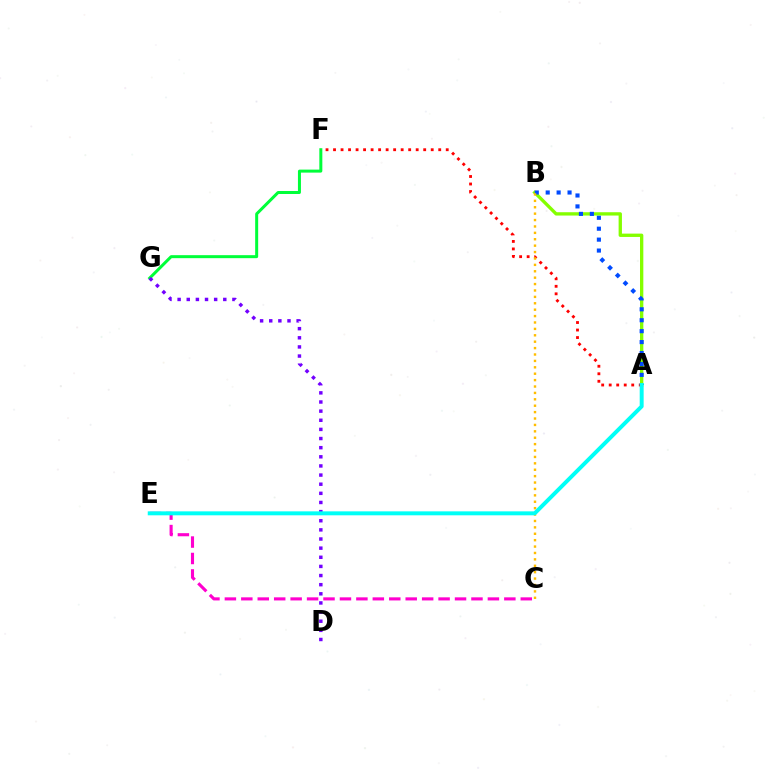{('F', 'G'): [{'color': '#00ff39', 'line_style': 'solid', 'thickness': 2.16}], ('A', 'B'): [{'color': '#84ff00', 'line_style': 'solid', 'thickness': 2.4}, {'color': '#004bff', 'line_style': 'dotted', 'thickness': 2.97}], ('A', 'F'): [{'color': '#ff0000', 'line_style': 'dotted', 'thickness': 2.04}], ('C', 'E'): [{'color': '#ff00cf', 'line_style': 'dashed', 'thickness': 2.23}], ('D', 'G'): [{'color': '#7200ff', 'line_style': 'dotted', 'thickness': 2.48}], ('B', 'C'): [{'color': '#ffbd00', 'line_style': 'dotted', 'thickness': 1.74}], ('A', 'E'): [{'color': '#00fff6', 'line_style': 'solid', 'thickness': 2.85}]}